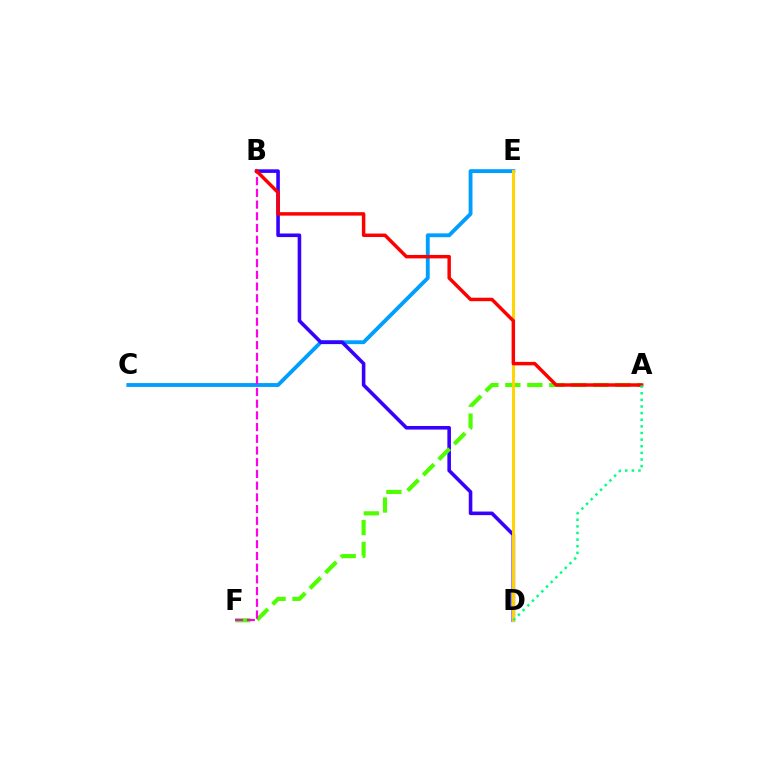{('C', 'E'): [{'color': '#009eff', 'line_style': 'solid', 'thickness': 2.77}], ('B', 'D'): [{'color': '#3700ff', 'line_style': 'solid', 'thickness': 2.58}], ('A', 'F'): [{'color': '#4fff00', 'line_style': 'dashed', 'thickness': 2.99}], ('B', 'F'): [{'color': '#ff00ed', 'line_style': 'dashed', 'thickness': 1.59}], ('D', 'E'): [{'color': '#ffd500', 'line_style': 'solid', 'thickness': 2.12}], ('A', 'B'): [{'color': '#ff0000', 'line_style': 'solid', 'thickness': 2.49}], ('A', 'D'): [{'color': '#00ff86', 'line_style': 'dotted', 'thickness': 1.8}]}